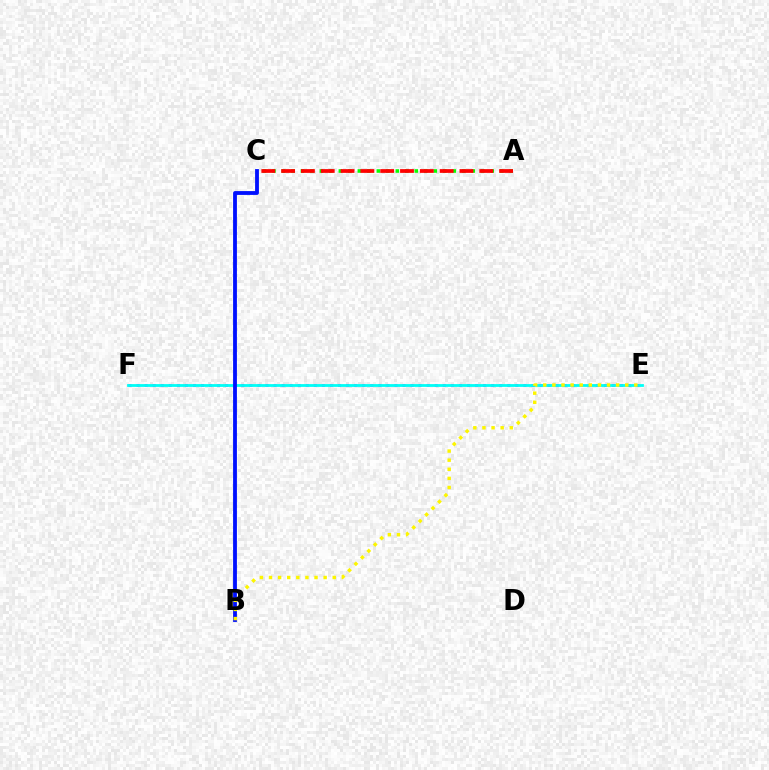{('E', 'F'): [{'color': '#ee00ff', 'line_style': 'dotted', 'thickness': 2.19}, {'color': '#00fff6', 'line_style': 'solid', 'thickness': 2.01}], ('A', 'C'): [{'color': '#08ff00', 'line_style': 'dotted', 'thickness': 2.58}, {'color': '#ff0000', 'line_style': 'dashed', 'thickness': 2.69}], ('B', 'C'): [{'color': '#0010ff', 'line_style': 'solid', 'thickness': 2.75}], ('B', 'E'): [{'color': '#fcf500', 'line_style': 'dotted', 'thickness': 2.47}]}